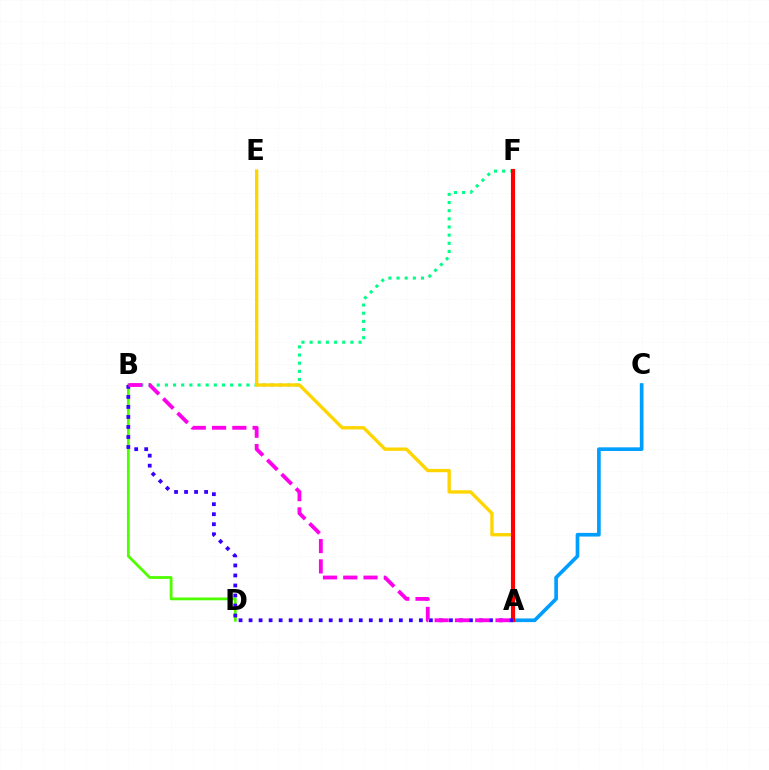{('A', 'C'): [{'color': '#009eff', 'line_style': 'solid', 'thickness': 2.64}], ('B', 'F'): [{'color': '#00ff86', 'line_style': 'dotted', 'thickness': 2.21}], ('A', 'E'): [{'color': '#ffd500', 'line_style': 'solid', 'thickness': 2.41}], ('B', 'D'): [{'color': '#4fff00', 'line_style': 'solid', 'thickness': 2.01}], ('A', 'F'): [{'color': '#ff0000', 'line_style': 'solid', 'thickness': 2.97}], ('A', 'B'): [{'color': '#3700ff', 'line_style': 'dotted', 'thickness': 2.72}, {'color': '#ff00ed', 'line_style': 'dashed', 'thickness': 2.75}]}